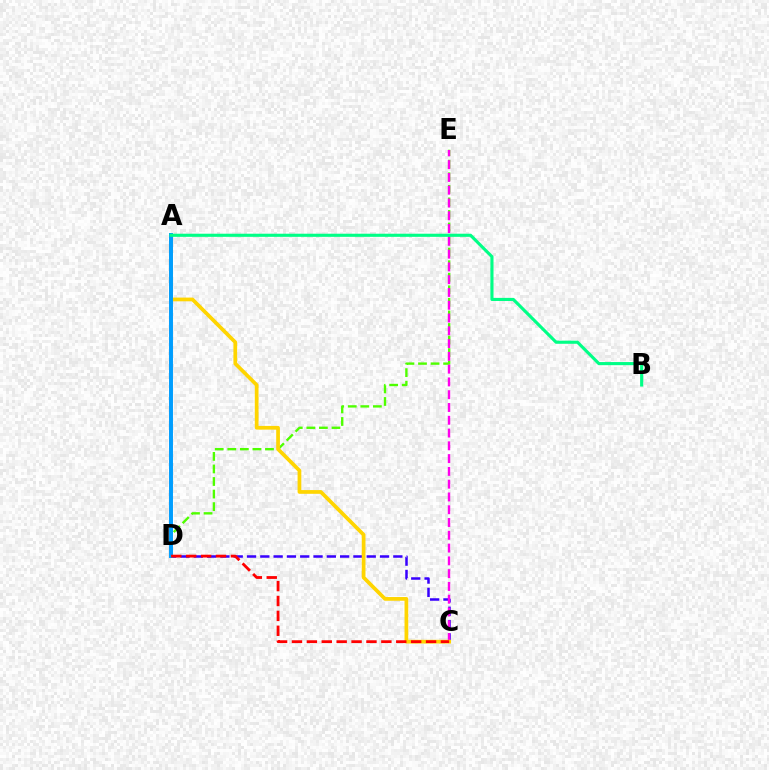{('C', 'D'): [{'color': '#3700ff', 'line_style': 'dashed', 'thickness': 1.81}, {'color': '#ff0000', 'line_style': 'dashed', 'thickness': 2.02}], ('D', 'E'): [{'color': '#4fff00', 'line_style': 'dashed', 'thickness': 1.71}], ('C', 'E'): [{'color': '#ff00ed', 'line_style': 'dashed', 'thickness': 1.74}], ('A', 'C'): [{'color': '#ffd500', 'line_style': 'solid', 'thickness': 2.68}], ('A', 'D'): [{'color': '#009eff', 'line_style': 'solid', 'thickness': 2.84}], ('A', 'B'): [{'color': '#00ff86', 'line_style': 'solid', 'thickness': 2.25}]}